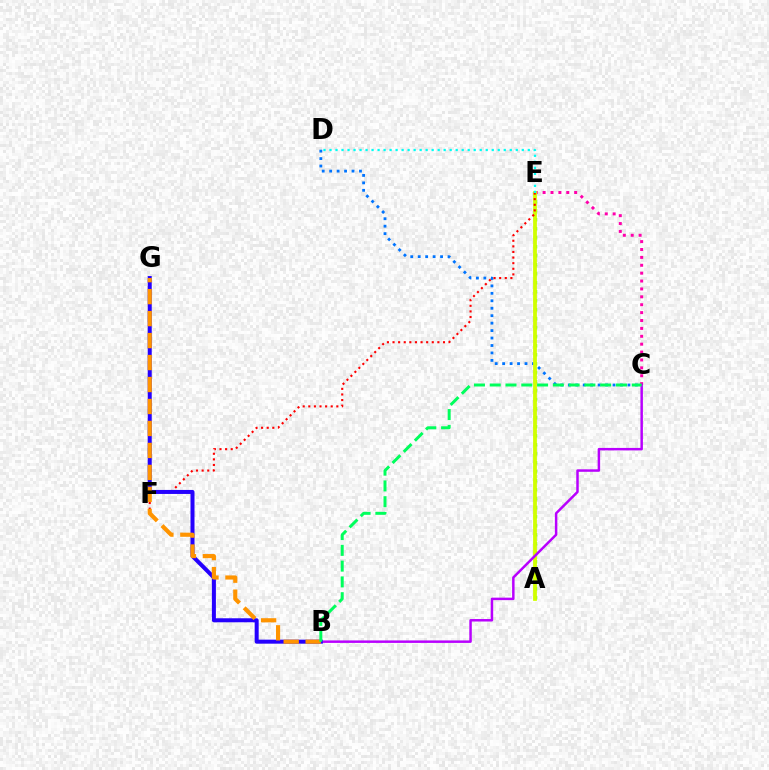{('C', 'E'): [{'color': '#ff00ac', 'line_style': 'dotted', 'thickness': 2.14}], ('A', 'E'): [{'color': '#3dff00', 'line_style': 'dotted', 'thickness': 2.45}, {'color': '#d1ff00', 'line_style': 'solid', 'thickness': 2.72}], ('C', 'D'): [{'color': '#0074ff', 'line_style': 'dotted', 'thickness': 2.02}], ('E', 'F'): [{'color': '#ff0000', 'line_style': 'dotted', 'thickness': 1.52}], ('B', 'C'): [{'color': '#b900ff', 'line_style': 'solid', 'thickness': 1.78}, {'color': '#00ff5c', 'line_style': 'dashed', 'thickness': 2.14}], ('D', 'E'): [{'color': '#00fff6', 'line_style': 'dotted', 'thickness': 1.63}], ('B', 'G'): [{'color': '#2500ff', 'line_style': 'solid', 'thickness': 2.89}, {'color': '#ff9400', 'line_style': 'dashed', 'thickness': 2.99}]}